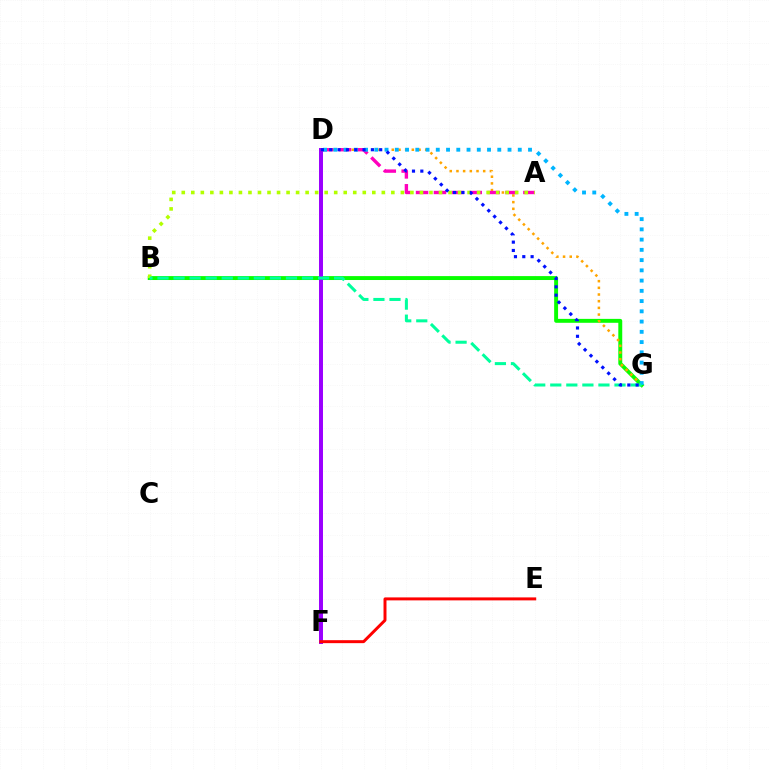{('B', 'G'): [{'color': '#08ff00', 'line_style': 'solid', 'thickness': 2.82}, {'color': '#00ff9d', 'line_style': 'dashed', 'thickness': 2.18}], ('D', 'F'): [{'color': '#9b00ff', 'line_style': 'solid', 'thickness': 2.86}], ('D', 'G'): [{'color': '#ffa500', 'line_style': 'dotted', 'thickness': 1.82}, {'color': '#00b5ff', 'line_style': 'dotted', 'thickness': 2.78}, {'color': '#0010ff', 'line_style': 'dotted', 'thickness': 2.26}], ('A', 'D'): [{'color': '#ff00bd', 'line_style': 'dashed', 'thickness': 2.43}], ('E', 'F'): [{'color': '#ff0000', 'line_style': 'solid', 'thickness': 2.14}], ('A', 'B'): [{'color': '#b3ff00', 'line_style': 'dotted', 'thickness': 2.59}]}